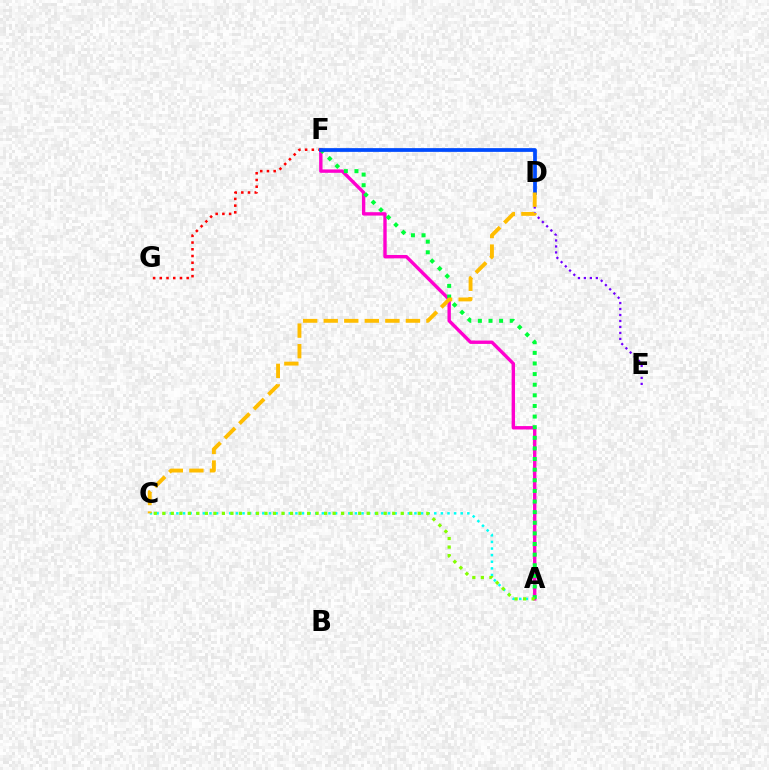{('A', 'C'): [{'color': '#00fff6', 'line_style': 'dotted', 'thickness': 1.8}, {'color': '#84ff00', 'line_style': 'dotted', 'thickness': 2.31}], ('A', 'F'): [{'color': '#ff00cf', 'line_style': 'solid', 'thickness': 2.44}, {'color': '#00ff39', 'line_style': 'dotted', 'thickness': 2.89}], ('D', 'E'): [{'color': '#7200ff', 'line_style': 'dotted', 'thickness': 1.62}], ('F', 'G'): [{'color': '#ff0000', 'line_style': 'dotted', 'thickness': 1.83}], ('D', 'F'): [{'color': '#004bff', 'line_style': 'solid', 'thickness': 2.69}], ('C', 'D'): [{'color': '#ffbd00', 'line_style': 'dashed', 'thickness': 2.79}]}